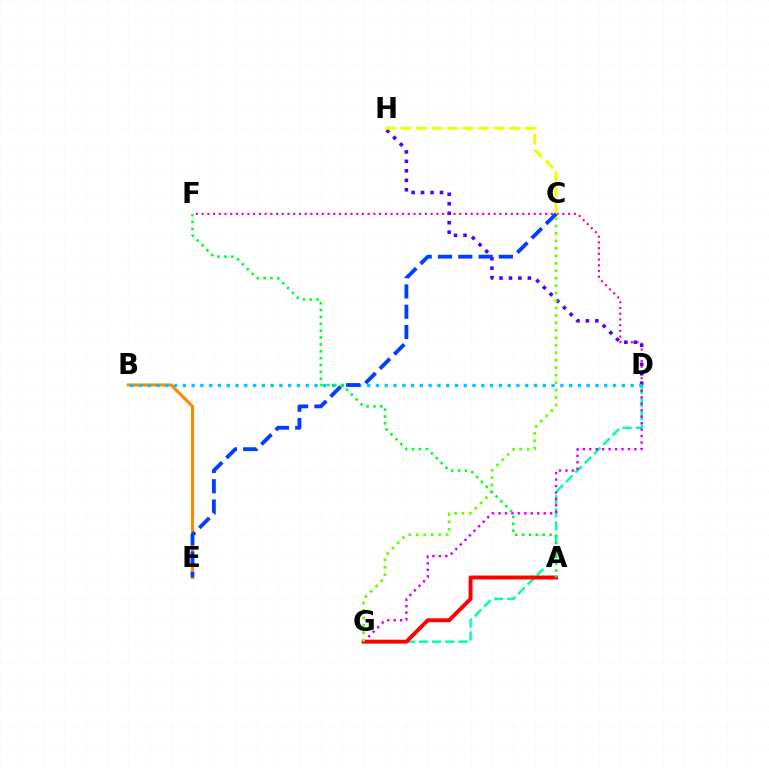{('D', 'G'): [{'color': '#00ffaf', 'line_style': 'dashed', 'thickness': 1.79}, {'color': '#d600ff', 'line_style': 'dotted', 'thickness': 1.75}], ('D', 'F'): [{'color': '#ff00a0', 'line_style': 'dotted', 'thickness': 1.56}], ('B', 'E'): [{'color': '#ff8800', 'line_style': 'solid', 'thickness': 2.22}], ('D', 'H'): [{'color': '#4f00ff', 'line_style': 'dotted', 'thickness': 2.57}], ('C', 'H'): [{'color': '#eeff00', 'line_style': 'dashed', 'thickness': 2.11}], ('B', 'D'): [{'color': '#00c7ff', 'line_style': 'dotted', 'thickness': 2.39}], ('C', 'E'): [{'color': '#003fff', 'line_style': 'dashed', 'thickness': 2.76}], ('A', 'G'): [{'color': '#ff0000', 'line_style': 'solid', 'thickness': 2.82}], ('C', 'G'): [{'color': '#66ff00', 'line_style': 'dotted', 'thickness': 2.03}], ('A', 'F'): [{'color': '#00ff27', 'line_style': 'dotted', 'thickness': 1.87}]}